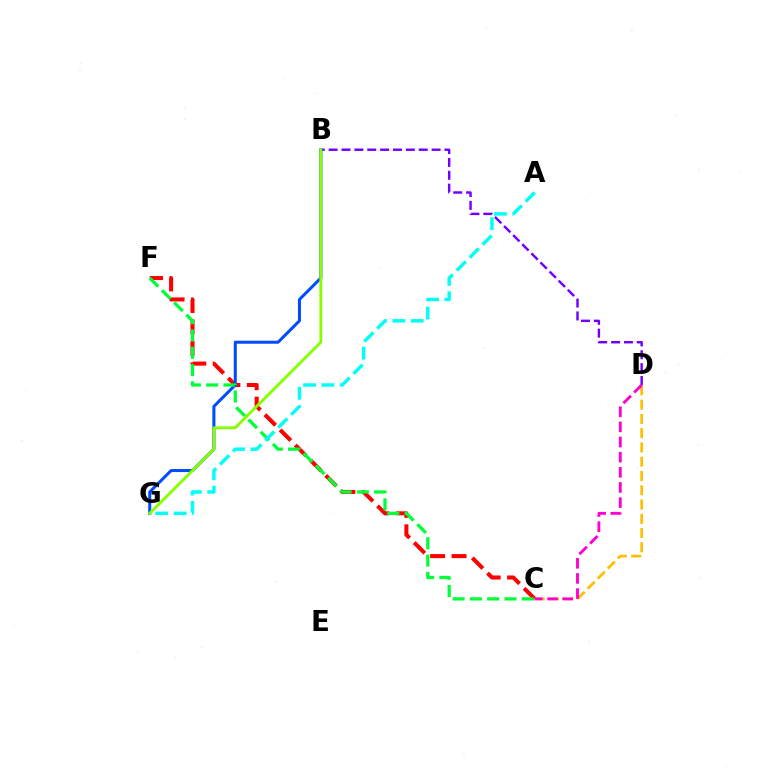{('C', 'F'): [{'color': '#ff0000', 'line_style': 'dashed', 'thickness': 2.92}, {'color': '#00ff39', 'line_style': 'dashed', 'thickness': 2.35}], ('C', 'D'): [{'color': '#ffbd00', 'line_style': 'dashed', 'thickness': 1.94}, {'color': '#ff00cf', 'line_style': 'dashed', 'thickness': 2.06}], ('B', 'D'): [{'color': '#7200ff', 'line_style': 'dashed', 'thickness': 1.75}], ('B', 'G'): [{'color': '#004bff', 'line_style': 'solid', 'thickness': 2.17}, {'color': '#84ff00', 'line_style': 'solid', 'thickness': 2.07}], ('A', 'G'): [{'color': '#00fff6', 'line_style': 'dashed', 'thickness': 2.49}]}